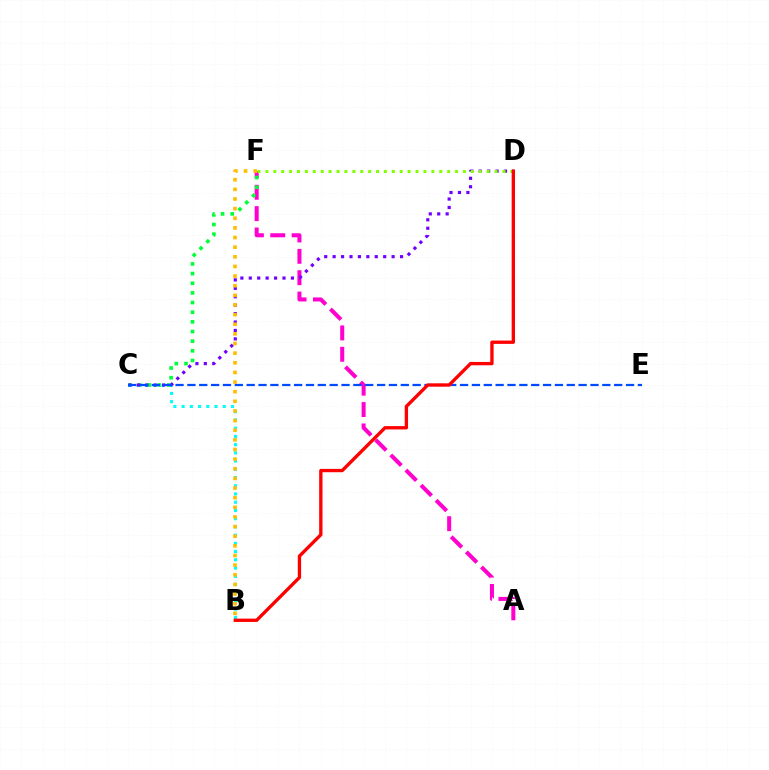{('A', 'F'): [{'color': '#ff00cf', 'line_style': 'dashed', 'thickness': 2.9}], ('C', 'F'): [{'color': '#00ff39', 'line_style': 'dotted', 'thickness': 2.62}], ('B', 'C'): [{'color': '#00fff6', 'line_style': 'dotted', 'thickness': 2.24}], ('C', 'D'): [{'color': '#7200ff', 'line_style': 'dotted', 'thickness': 2.29}], ('D', 'F'): [{'color': '#84ff00', 'line_style': 'dotted', 'thickness': 2.15}], ('C', 'E'): [{'color': '#004bff', 'line_style': 'dashed', 'thickness': 1.61}], ('B', 'F'): [{'color': '#ffbd00', 'line_style': 'dotted', 'thickness': 2.62}], ('B', 'D'): [{'color': '#ff0000', 'line_style': 'solid', 'thickness': 2.4}]}